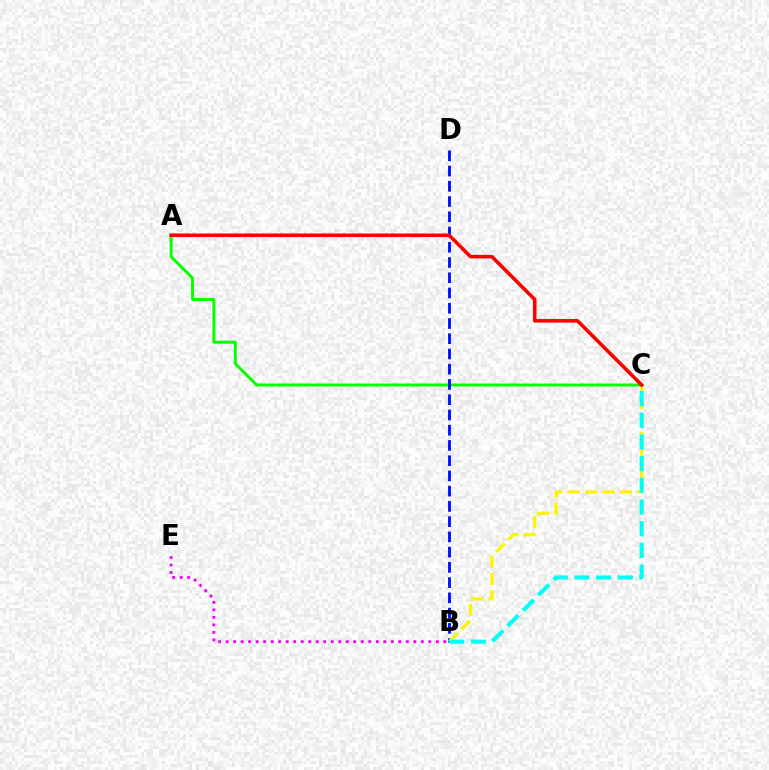{('A', 'C'): [{'color': '#08ff00', 'line_style': 'solid', 'thickness': 2.13}, {'color': '#ff0000', 'line_style': 'solid', 'thickness': 2.57}], ('B', 'D'): [{'color': '#0010ff', 'line_style': 'dashed', 'thickness': 2.07}], ('B', 'E'): [{'color': '#ee00ff', 'line_style': 'dotted', 'thickness': 2.04}], ('B', 'C'): [{'color': '#fcf500', 'line_style': 'dashed', 'thickness': 2.36}, {'color': '#00fff6', 'line_style': 'dashed', 'thickness': 2.95}]}